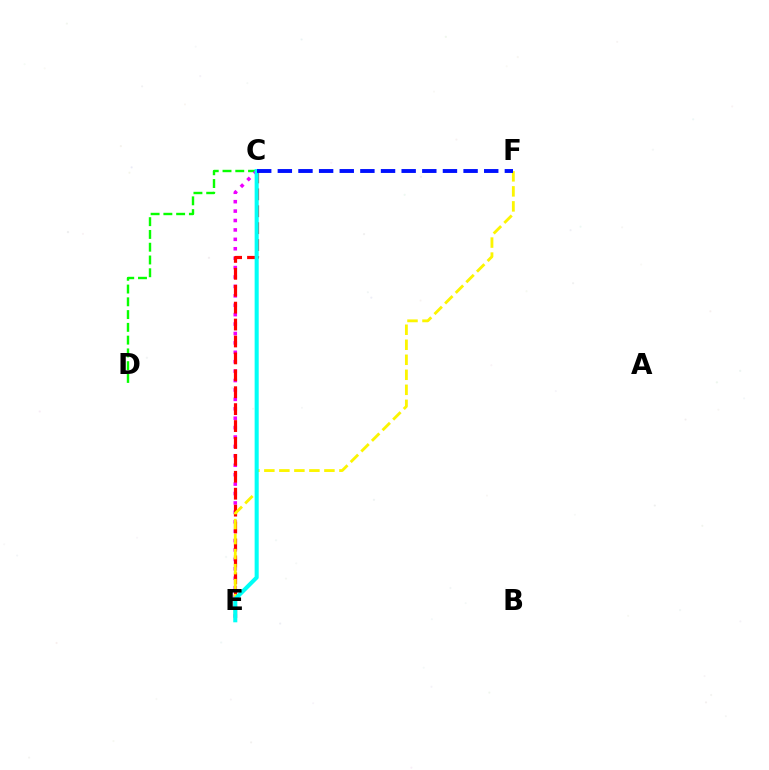{('C', 'D'): [{'color': '#08ff00', 'line_style': 'dashed', 'thickness': 1.73}], ('C', 'E'): [{'color': '#ee00ff', 'line_style': 'dotted', 'thickness': 2.56}, {'color': '#ff0000', 'line_style': 'dashed', 'thickness': 2.3}, {'color': '#00fff6', 'line_style': 'solid', 'thickness': 2.93}], ('E', 'F'): [{'color': '#fcf500', 'line_style': 'dashed', 'thickness': 2.04}], ('C', 'F'): [{'color': '#0010ff', 'line_style': 'dashed', 'thickness': 2.8}]}